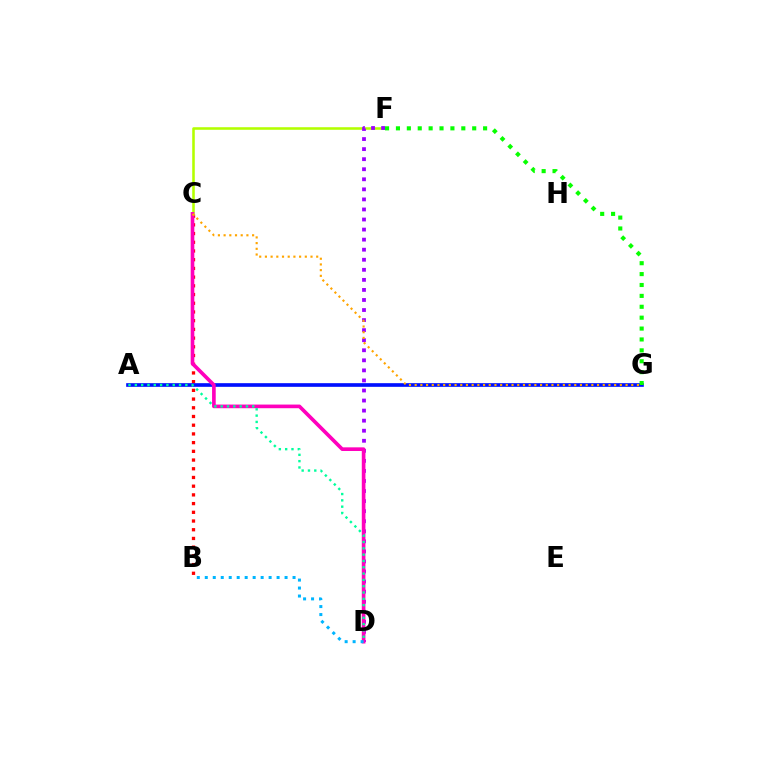{('B', 'C'): [{'color': '#ff0000', 'line_style': 'dotted', 'thickness': 2.37}], ('A', 'G'): [{'color': '#0010ff', 'line_style': 'solid', 'thickness': 2.63}], ('C', 'F'): [{'color': '#b3ff00', 'line_style': 'solid', 'thickness': 1.84}], ('D', 'F'): [{'color': '#9b00ff', 'line_style': 'dotted', 'thickness': 2.73}], ('F', 'G'): [{'color': '#08ff00', 'line_style': 'dotted', 'thickness': 2.96}], ('C', 'D'): [{'color': '#ff00bd', 'line_style': 'solid', 'thickness': 2.63}], ('B', 'D'): [{'color': '#00b5ff', 'line_style': 'dotted', 'thickness': 2.17}], ('C', 'G'): [{'color': '#ffa500', 'line_style': 'dotted', 'thickness': 1.55}], ('A', 'D'): [{'color': '#00ff9d', 'line_style': 'dotted', 'thickness': 1.72}]}